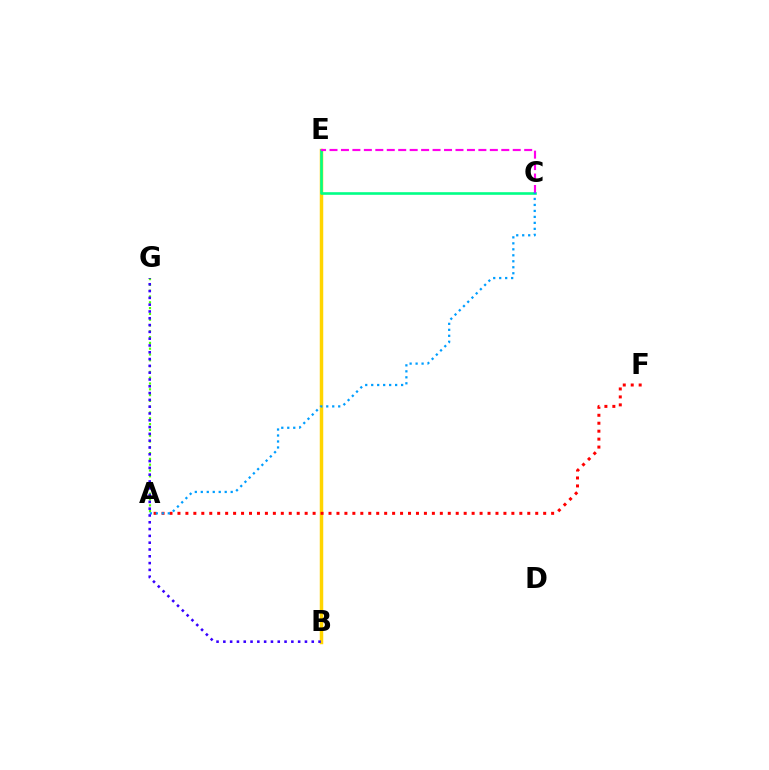{('B', 'E'): [{'color': '#ffd500', 'line_style': 'solid', 'thickness': 2.51}], ('A', 'G'): [{'color': '#4fff00', 'line_style': 'dotted', 'thickness': 1.58}], ('A', 'F'): [{'color': '#ff0000', 'line_style': 'dotted', 'thickness': 2.16}], ('C', 'E'): [{'color': '#00ff86', 'line_style': 'solid', 'thickness': 1.88}, {'color': '#ff00ed', 'line_style': 'dashed', 'thickness': 1.56}], ('A', 'C'): [{'color': '#009eff', 'line_style': 'dotted', 'thickness': 1.62}], ('B', 'G'): [{'color': '#3700ff', 'line_style': 'dotted', 'thickness': 1.85}]}